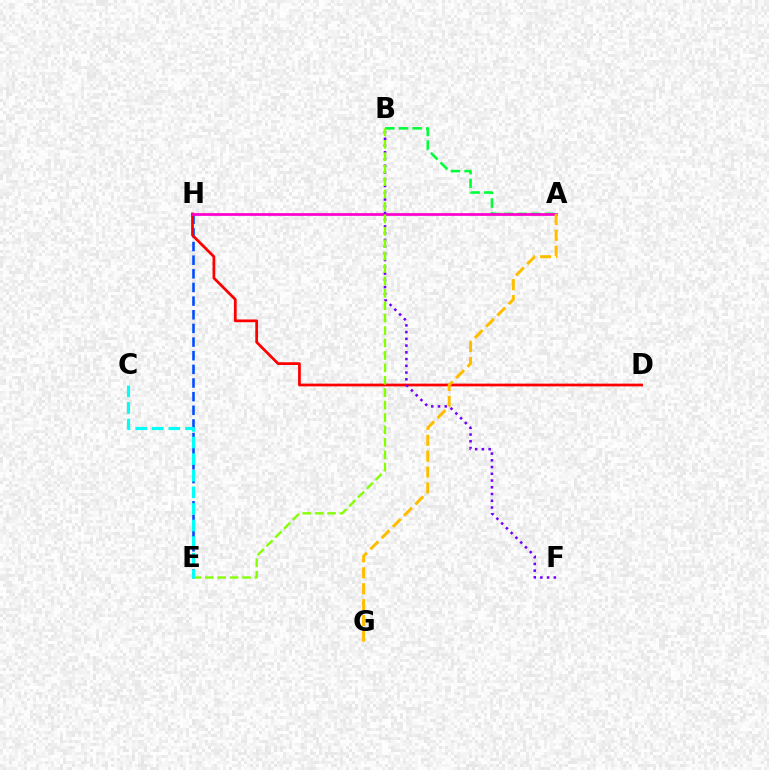{('A', 'B'): [{'color': '#00ff39', 'line_style': 'dashed', 'thickness': 1.86}], ('E', 'H'): [{'color': '#004bff', 'line_style': 'dashed', 'thickness': 1.85}], ('D', 'H'): [{'color': '#ff0000', 'line_style': 'solid', 'thickness': 1.98}], ('A', 'H'): [{'color': '#ff00cf', 'line_style': 'solid', 'thickness': 1.97}], ('B', 'F'): [{'color': '#7200ff', 'line_style': 'dotted', 'thickness': 1.83}], ('B', 'E'): [{'color': '#84ff00', 'line_style': 'dashed', 'thickness': 1.69}], ('A', 'G'): [{'color': '#ffbd00', 'line_style': 'dashed', 'thickness': 2.16}], ('C', 'E'): [{'color': '#00fff6', 'line_style': 'dashed', 'thickness': 2.26}]}